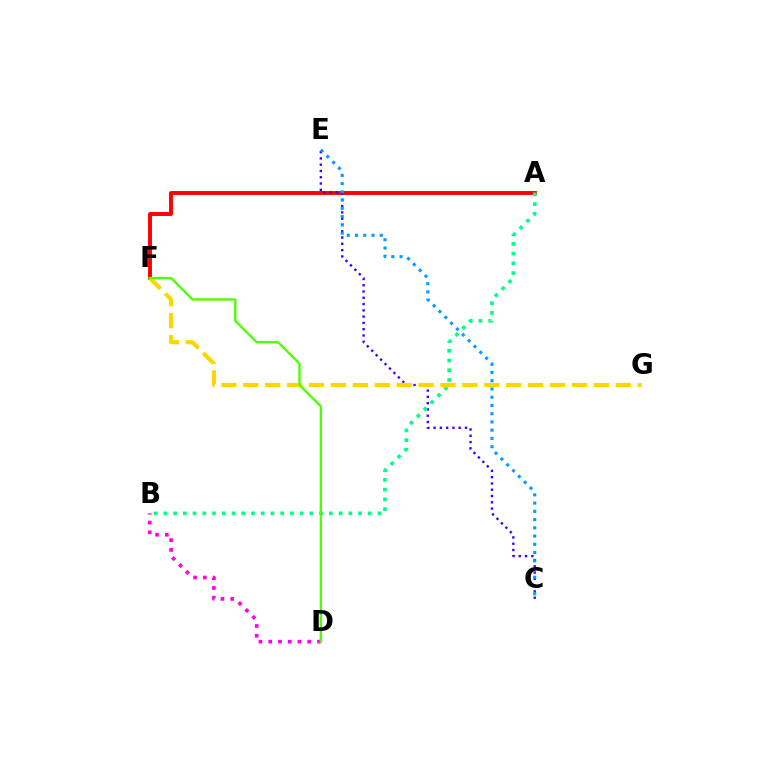{('A', 'F'): [{'color': '#ff0000', 'line_style': 'solid', 'thickness': 2.81}], ('C', 'E'): [{'color': '#3700ff', 'line_style': 'dotted', 'thickness': 1.71}, {'color': '#009eff', 'line_style': 'dotted', 'thickness': 2.24}], ('B', 'D'): [{'color': '#ff00ed', 'line_style': 'dotted', 'thickness': 2.65}], ('A', 'B'): [{'color': '#00ff86', 'line_style': 'dotted', 'thickness': 2.64}], ('F', 'G'): [{'color': '#ffd500', 'line_style': 'dashed', 'thickness': 2.98}], ('D', 'F'): [{'color': '#4fff00', 'line_style': 'solid', 'thickness': 1.69}]}